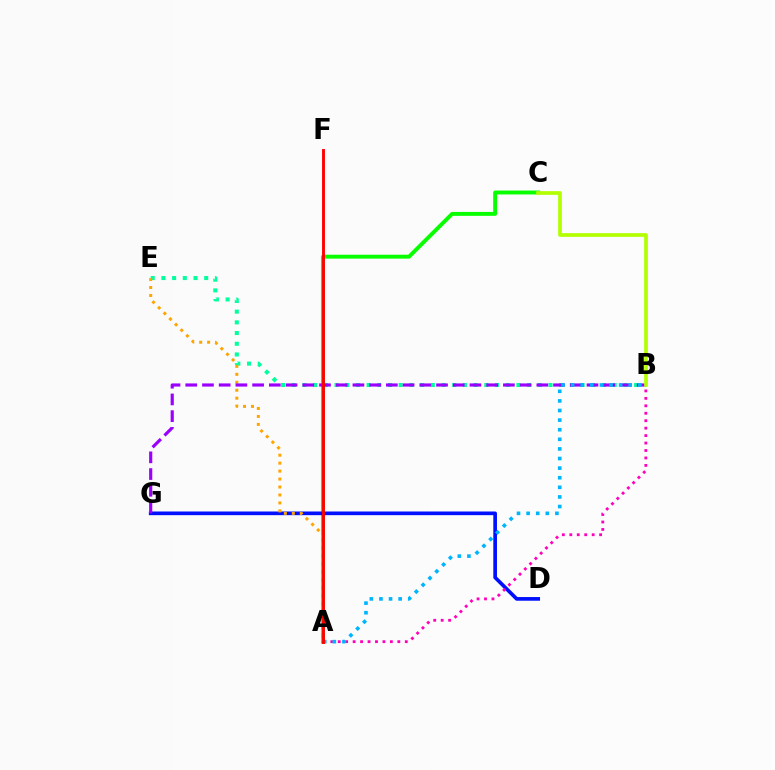{('A', 'C'): [{'color': '#08ff00', 'line_style': 'solid', 'thickness': 2.81}], ('D', 'G'): [{'color': '#0010ff', 'line_style': 'solid', 'thickness': 2.64}], ('B', 'E'): [{'color': '#00ff9d', 'line_style': 'dotted', 'thickness': 2.91}], ('A', 'B'): [{'color': '#ff00bd', 'line_style': 'dotted', 'thickness': 2.02}, {'color': '#00b5ff', 'line_style': 'dotted', 'thickness': 2.61}], ('A', 'E'): [{'color': '#ffa500', 'line_style': 'dotted', 'thickness': 2.16}], ('B', 'G'): [{'color': '#9b00ff', 'line_style': 'dashed', 'thickness': 2.27}], ('A', 'F'): [{'color': '#ff0000', 'line_style': 'solid', 'thickness': 2.09}], ('B', 'C'): [{'color': '#b3ff00', 'line_style': 'solid', 'thickness': 2.65}]}